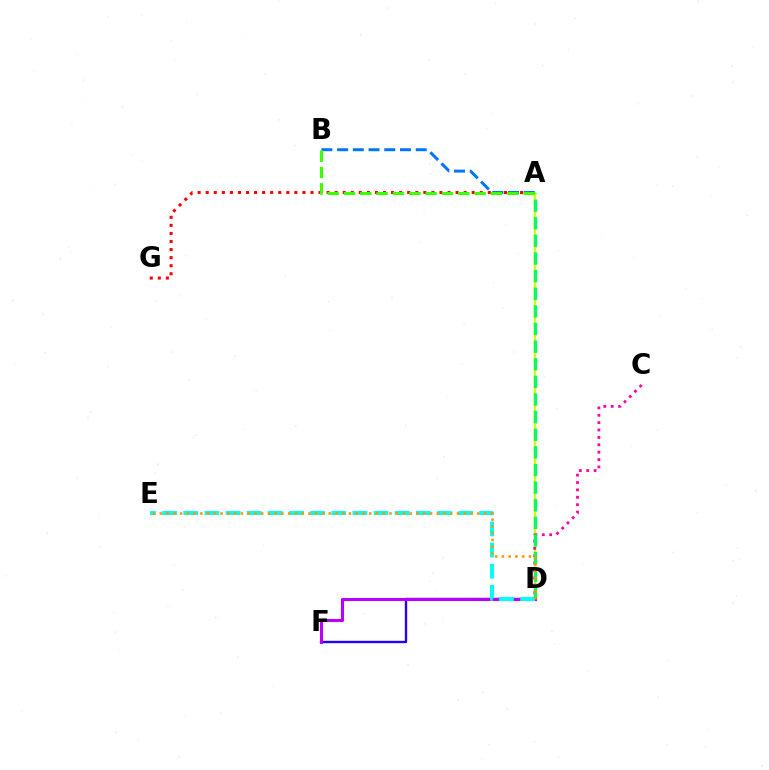{('A', 'D'): [{'color': '#d1ff00', 'line_style': 'solid', 'thickness': 1.8}, {'color': '#00ff5c', 'line_style': 'dashed', 'thickness': 2.39}], ('C', 'D'): [{'color': '#ff00ac', 'line_style': 'dotted', 'thickness': 2.01}], ('A', 'G'): [{'color': '#ff0000', 'line_style': 'dotted', 'thickness': 2.19}], ('D', 'F'): [{'color': '#2500ff', 'line_style': 'solid', 'thickness': 1.7}, {'color': '#b900ff', 'line_style': 'solid', 'thickness': 2.2}], ('D', 'E'): [{'color': '#00fff6', 'line_style': 'dashed', 'thickness': 2.87}, {'color': '#ff9400', 'line_style': 'dotted', 'thickness': 1.84}], ('A', 'B'): [{'color': '#0074ff', 'line_style': 'dashed', 'thickness': 2.14}, {'color': '#3dff00', 'line_style': 'dashed', 'thickness': 2.22}]}